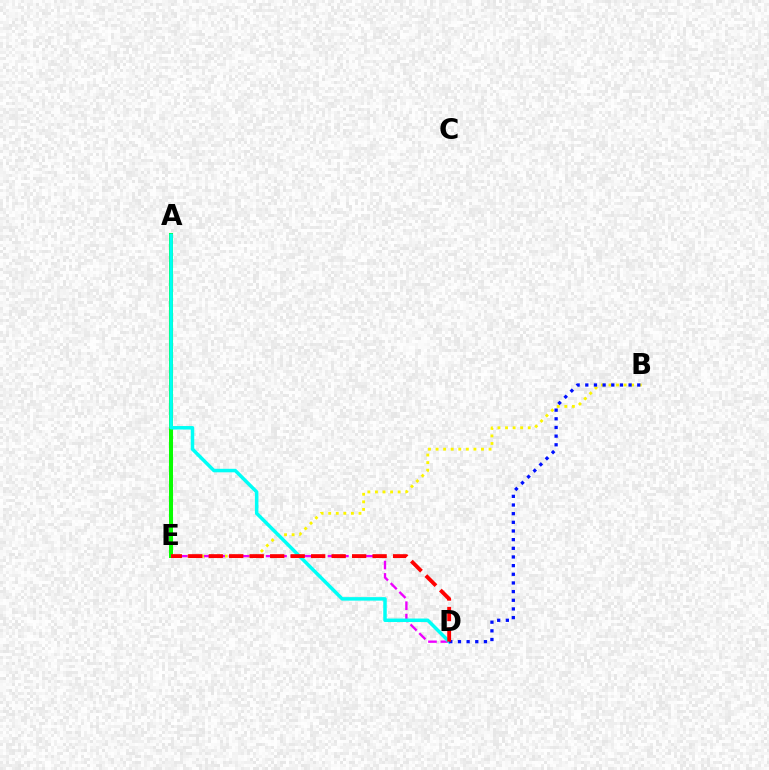{('B', 'E'): [{'color': '#fcf500', 'line_style': 'dotted', 'thickness': 2.06}], ('A', 'E'): [{'color': '#08ff00', 'line_style': 'solid', 'thickness': 2.9}], ('D', 'E'): [{'color': '#ee00ff', 'line_style': 'dashed', 'thickness': 1.68}, {'color': '#ff0000', 'line_style': 'dashed', 'thickness': 2.78}], ('A', 'D'): [{'color': '#00fff6', 'line_style': 'solid', 'thickness': 2.52}], ('B', 'D'): [{'color': '#0010ff', 'line_style': 'dotted', 'thickness': 2.35}]}